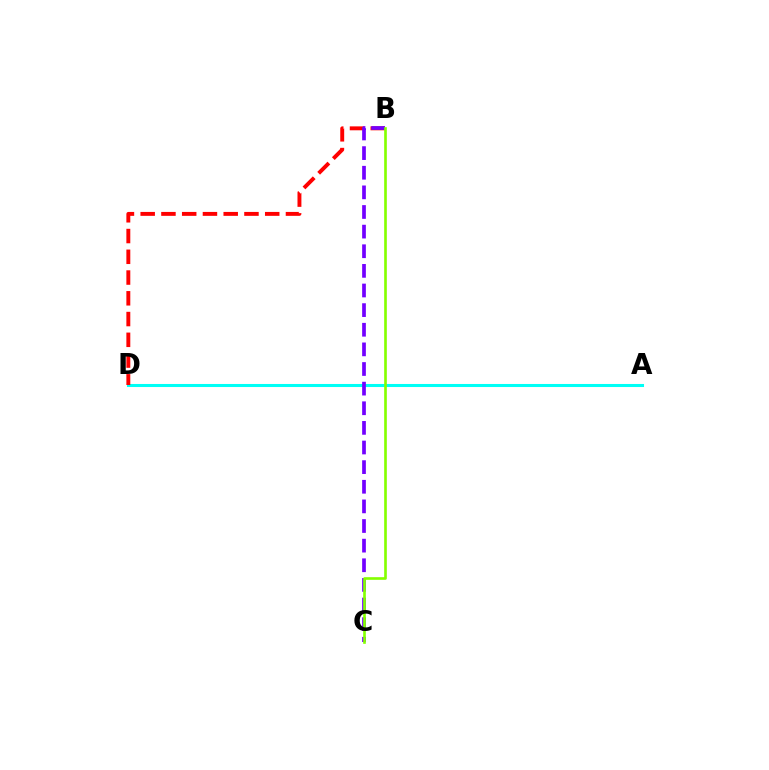{('A', 'D'): [{'color': '#00fff6', 'line_style': 'solid', 'thickness': 2.2}], ('B', 'D'): [{'color': '#ff0000', 'line_style': 'dashed', 'thickness': 2.82}], ('B', 'C'): [{'color': '#7200ff', 'line_style': 'dashed', 'thickness': 2.67}, {'color': '#84ff00', 'line_style': 'solid', 'thickness': 1.91}]}